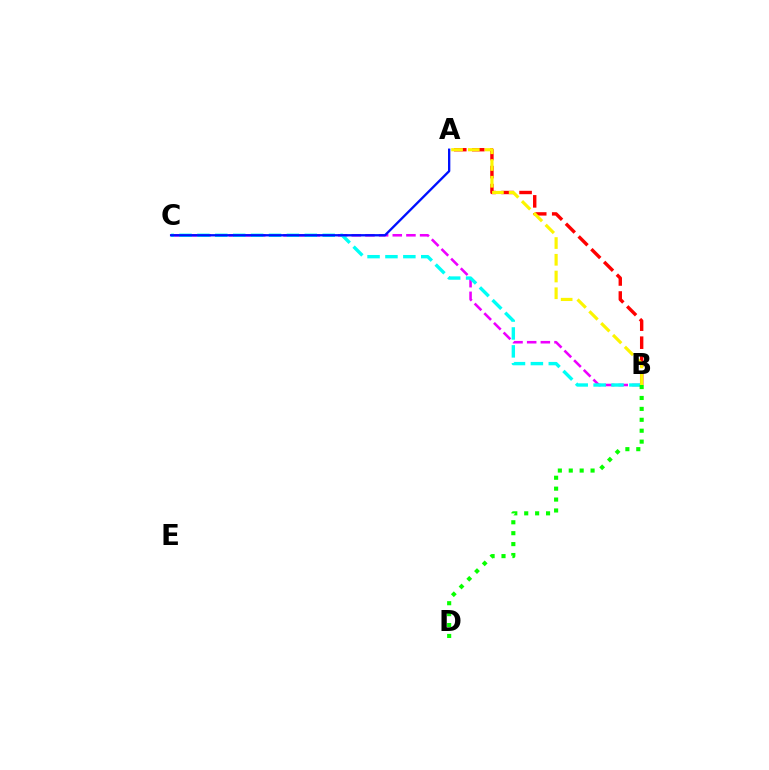{('B', 'C'): [{'color': '#ee00ff', 'line_style': 'dashed', 'thickness': 1.86}, {'color': '#00fff6', 'line_style': 'dashed', 'thickness': 2.43}], ('A', 'B'): [{'color': '#ff0000', 'line_style': 'dashed', 'thickness': 2.45}, {'color': '#fcf500', 'line_style': 'dashed', 'thickness': 2.27}], ('B', 'D'): [{'color': '#08ff00', 'line_style': 'dotted', 'thickness': 2.97}], ('A', 'C'): [{'color': '#0010ff', 'line_style': 'solid', 'thickness': 1.67}]}